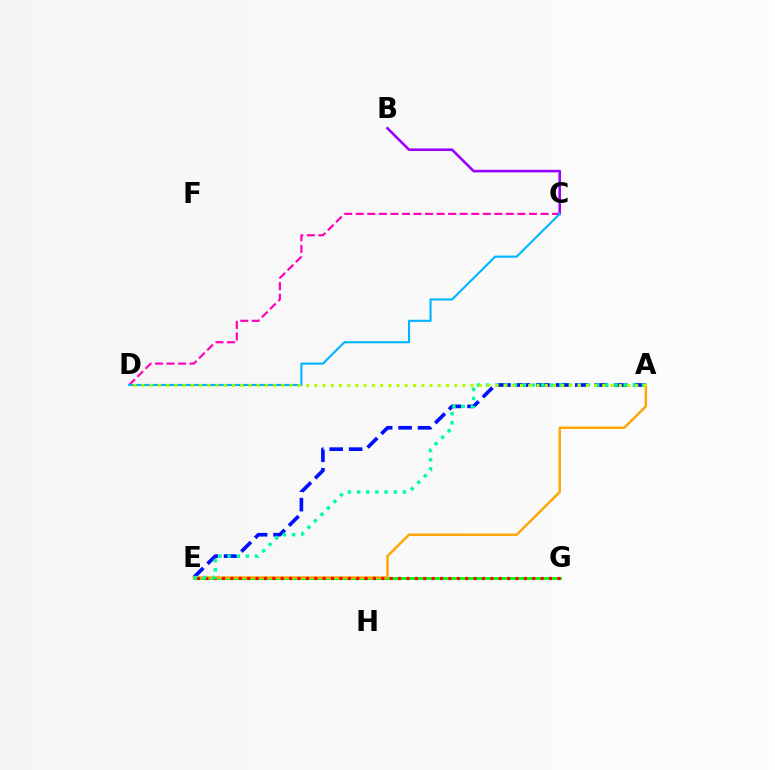{('C', 'D'): [{'color': '#ff00bd', 'line_style': 'dashed', 'thickness': 1.57}, {'color': '#00b5ff', 'line_style': 'solid', 'thickness': 1.53}], ('E', 'G'): [{'color': '#08ff00', 'line_style': 'solid', 'thickness': 2.04}, {'color': '#ff0000', 'line_style': 'dotted', 'thickness': 2.28}], ('A', 'E'): [{'color': '#0010ff', 'line_style': 'dashed', 'thickness': 2.64}, {'color': '#ffa500', 'line_style': 'solid', 'thickness': 1.74}, {'color': '#00ff9d', 'line_style': 'dotted', 'thickness': 2.49}], ('B', 'C'): [{'color': '#9b00ff', 'line_style': 'solid', 'thickness': 1.87}], ('A', 'D'): [{'color': '#b3ff00', 'line_style': 'dotted', 'thickness': 2.24}]}